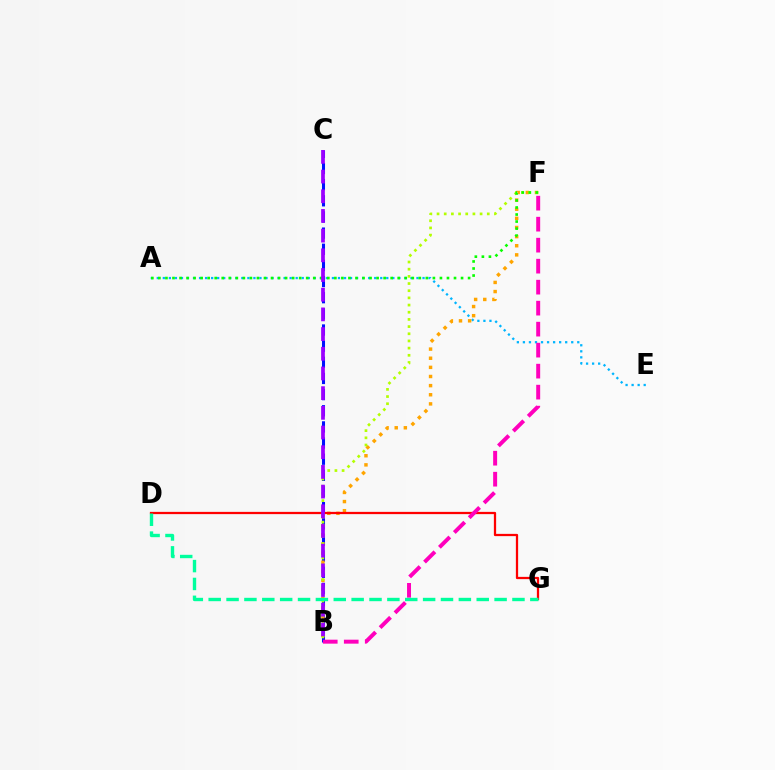{('A', 'E'): [{'color': '#00b5ff', 'line_style': 'dotted', 'thickness': 1.64}], ('B', 'C'): [{'color': '#0010ff', 'line_style': 'dashed', 'thickness': 2.19}, {'color': '#9b00ff', 'line_style': 'dashed', 'thickness': 2.67}], ('B', 'F'): [{'color': '#ffa500', 'line_style': 'dotted', 'thickness': 2.48}, {'color': '#b3ff00', 'line_style': 'dotted', 'thickness': 1.95}, {'color': '#ff00bd', 'line_style': 'dashed', 'thickness': 2.85}], ('D', 'G'): [{'color': '#ff0000', 'line_style': 'solid', 'thickness': 1.63}, {'color': '#00ff9d', 'line_style': 'dashed', 'thickness': 2.43}], ('A', 'F'): [{'color': '#08ff00', 'line_style': 'dotted', 'thickness': 1.91}]}